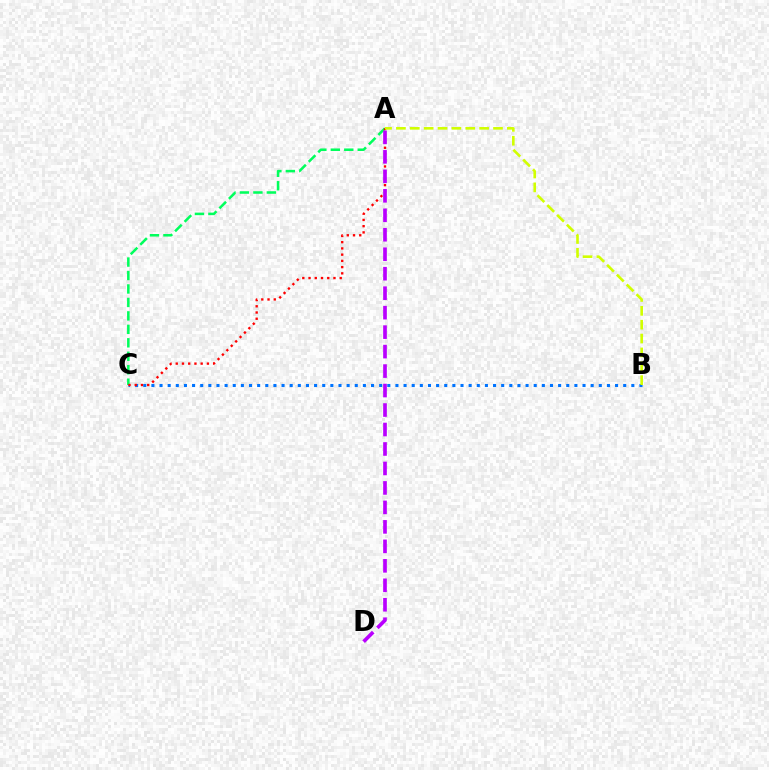{('A', 'C'): [{'color': '#00ff5c', 'line_style': 'dashed', 'thickness': 1.83}, {'color': '#ff0000', 'line_style': 'dotted', 'thickness': 1.69}], ('B', 'C'): [{'color': '#0074ff', 'line_style': 'dotted', 'thickness': 2.21}], ('A', 'D'): [{'color': '#b900ff', 'line_style': 'dashed', 'thickness': 2.65}], ('A', 'B'): [{'color': '#d1ff00', 'line_style': 'dashed', 'thickness': 1.88}]}